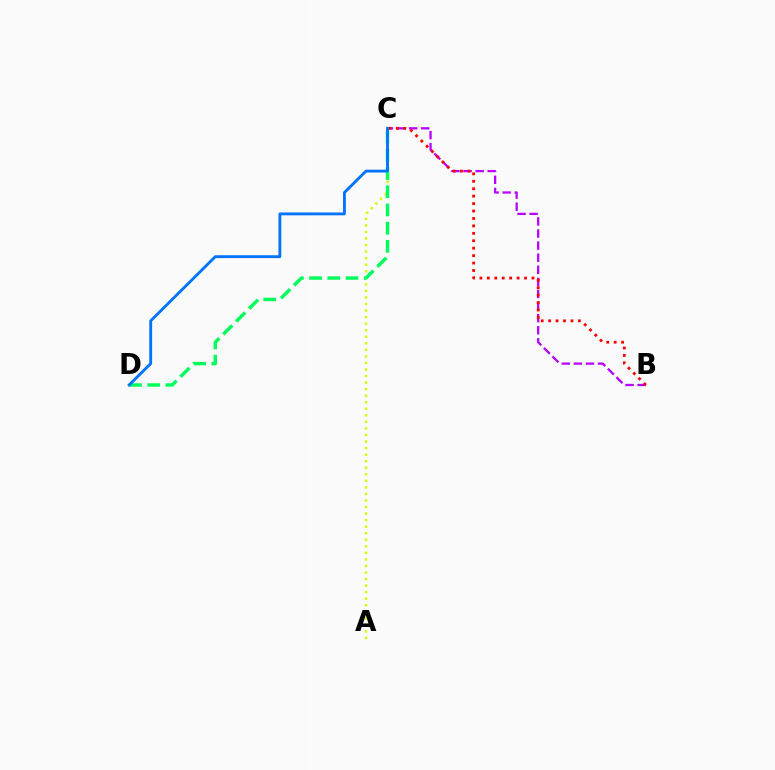{('B', 'C'): [{'color': '#b900ff', 'line_style': 'dashed', 'thickness': 1.64}, {'color': '#ff0000', 'line_style': 'dotted', 'thickness': 2.02}], ('A', 'C'): [{'color': '#d1ff00', 'line_style': 'dotted', 'thickness': 1.78}], ('C', 'D'): [{'color': '#00ff5c', 'line_style': 'dashed', 'thickness': 2.47}, {'color': '#0074ff', 'line_style': 'solid', 'thickness': 2.06}]}